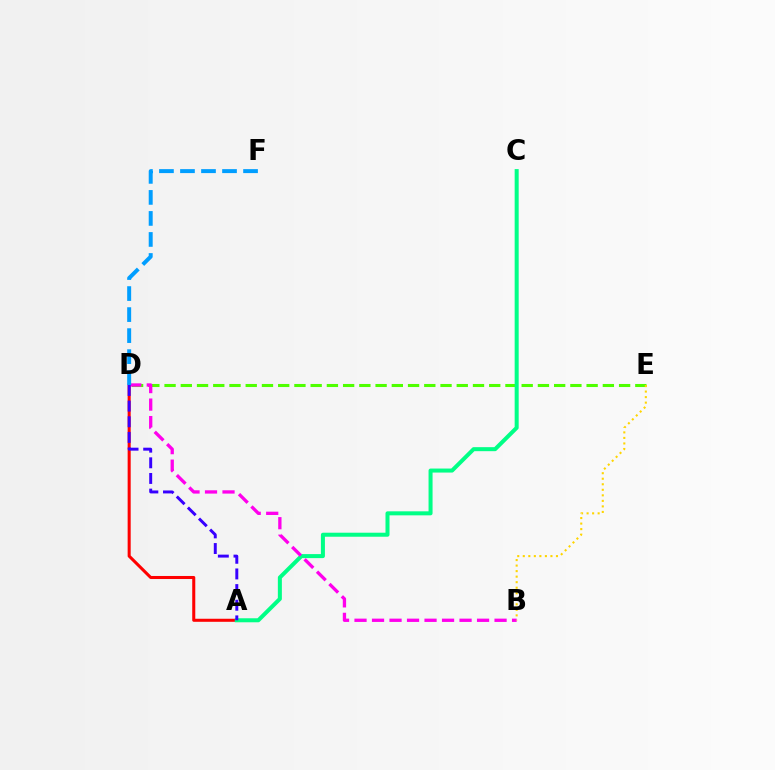{('A', 'D'): [{'color': '#ff0000', 'line_style': 'solid', 'thickness': 2.19}, {'color': '#3700ff', 'line_style': 'dashed', 'thickness': 2.13}], ('D', 'E'): [{'color': '#4fff00', 'line_style': 'dashed', 'thickness': 2.21}], ('A', 'C'): [{'color': '#00ff86', 'line_style': 'solid', 'thickness': 2.89}], ('B', 'D'): [{'color': '#ff00ed', 'line_style': 'dashed', 'thickness': 2.38}], ('B', 'E'): [{'color': '#ffd500', 'line_style': 'dotted', 'thickness': 1.5}], ('D', 'F'): [{'color': '#009eff', 'line_style': 'dashed', 'thickness': 2.86}]}